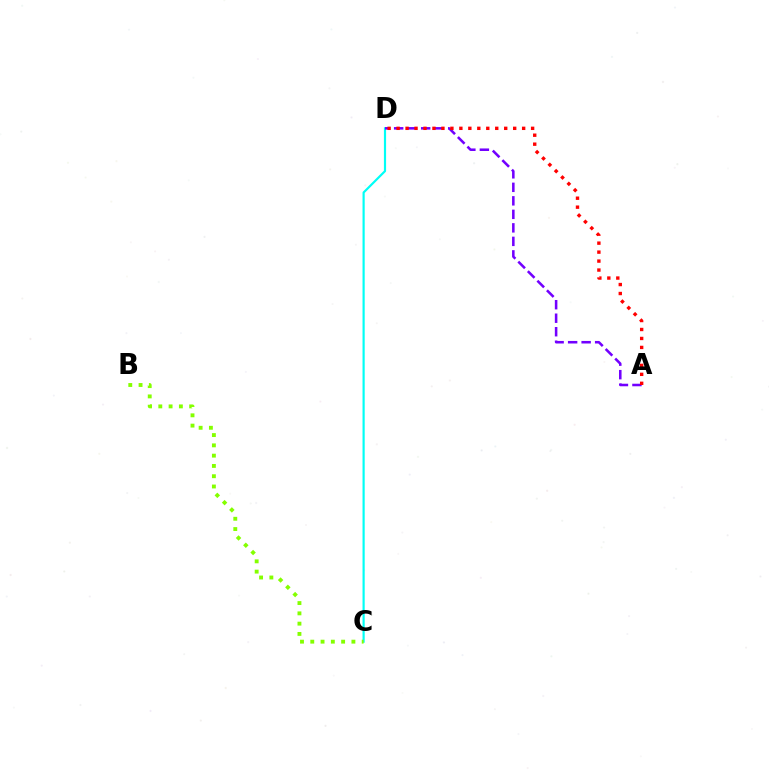{('C', 'D'): [{'color': '#00fff6', 'line_style': 'solid', 'thickness': 1.57}], ('B', 'C'): [{'color': '#84ff00', 'line_style': 'dotted', 'thickness': 2.79}], ('A', 'D'): [{'color': '#7200ff', 'line_style': 'dashed', 'thickness': 1.84}, {'color': '#ff0000', 'line_style': 'dotted', 'thickness': 2.44}]}